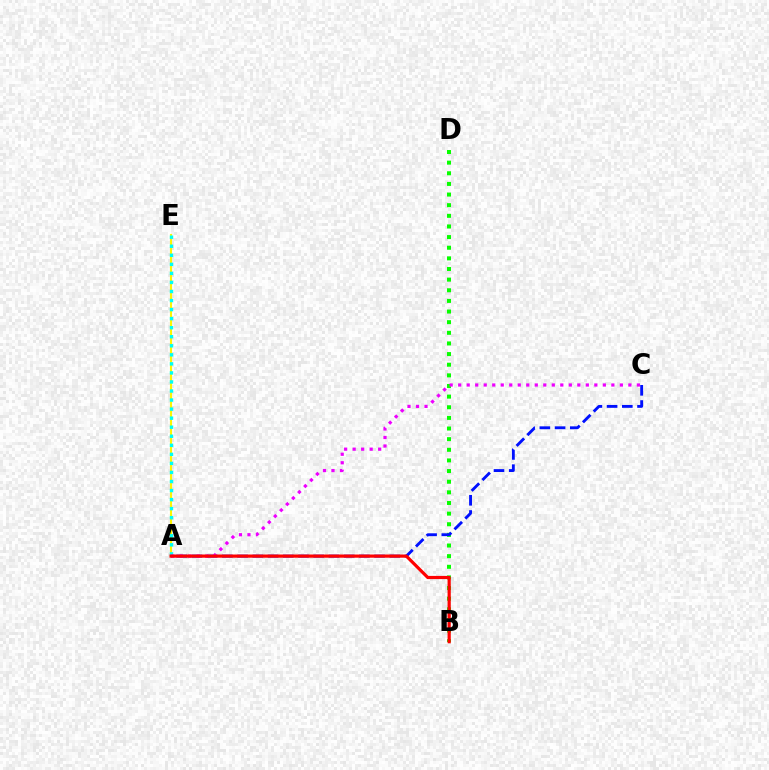{('A', 'E'): [{'color': '#fcf500', 'line_style': 'solid', 'thickness': 1.51}, {'color': '#00fff6', 'line_style': 'dotted', 'thickness': 2.46}], ('B', 'D'): [{'color': '#08ff00', 'line_style': 'dotted', 'thickness': 2.89}], ('A', 'C'): [{'color': '#0010ff', 'line_style': 'dashed', 'thickness': 2.07}, {'color': '#ee00ff', 'line_style': 'dotted', 'thickness': 2.31}], ('A', 'B'): [{'color': '#ff0000', 'line_style': 'solid', 'thickness': 2.3}]}